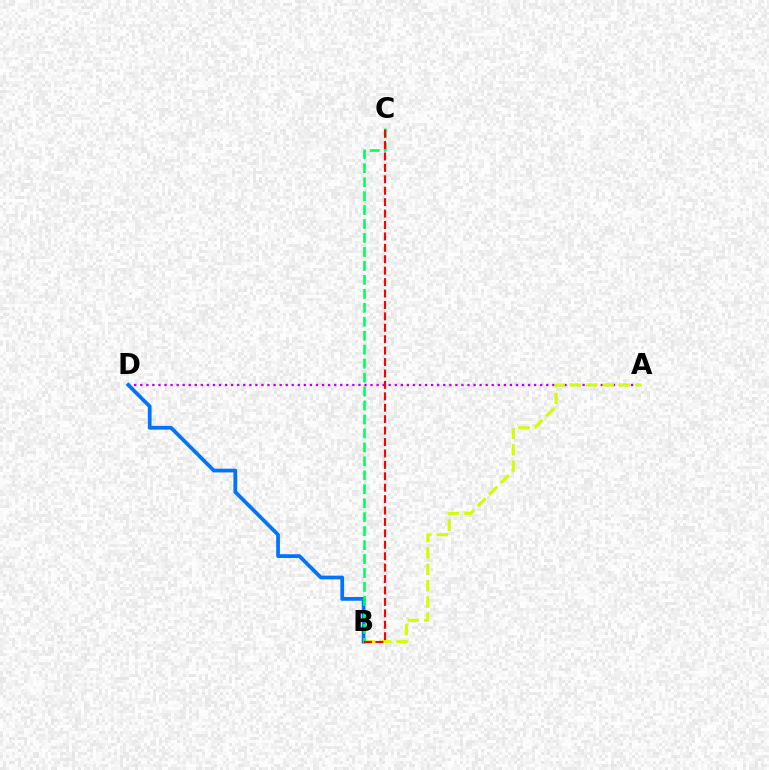{('A', 'D'): [{'color': '#b900ff', 'line_style': 'dotted', 'thickness': 1.65}], ('A', 'B'): [{'color': '#d1ff00', 'line_style': 'dashed', 'thickness': 2.22}], ('B', 'D'): [{'color': '#0074ff', 'line_style': 'solid', 'thickness': 2.69}], ('B', 'C'): [{'color': '#00ff5c', 'line_style': 'dashed', 'thickness': 1.9}, {'color': '#ff0000', 'line_style': 'dashed', 'thickness': 1.55}]}